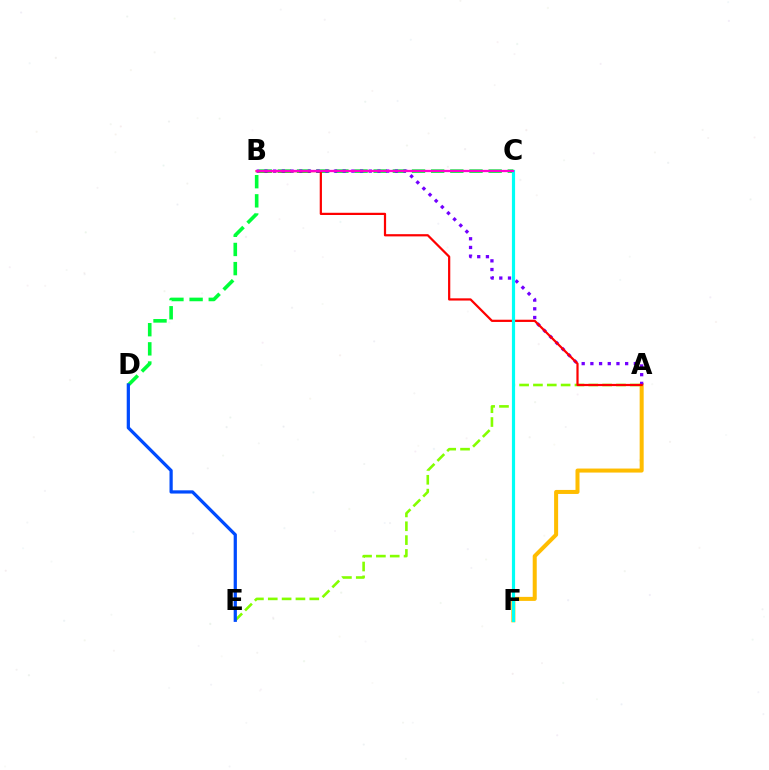{('C', 'D'): [{'color': '#00ff39', 'line_style': 'dashed', 'thickness': 2.6}], ('A', 'E'): [{'color': '#84ff00', 'line_style': 'dashed', 'thickness': 1.88}], ('A', 'F'): [{'color': '#ffbd00', 'line_style': 'solid', 'thickness': 2.9}], ('A', 'B'): [{'color': '#7200ff', 'line_style': 'dotted', 'thickness': 2.36}, {'color': '#ff0000', 'line_style': 'solid', 'thickness': 1.6}], ('C', 'F'): [{'color': '#00fff6', 'line_style': 'solid', 'thickness': 2.28}], ('B', 'C'): [{'color': '#ff00cf', 'line_style': 'solid', 'thickness': 1.62}], ('D', 'E'): [{'color': '#004bff', 'line_style': 'solid', 'thickness': 2.33}]}